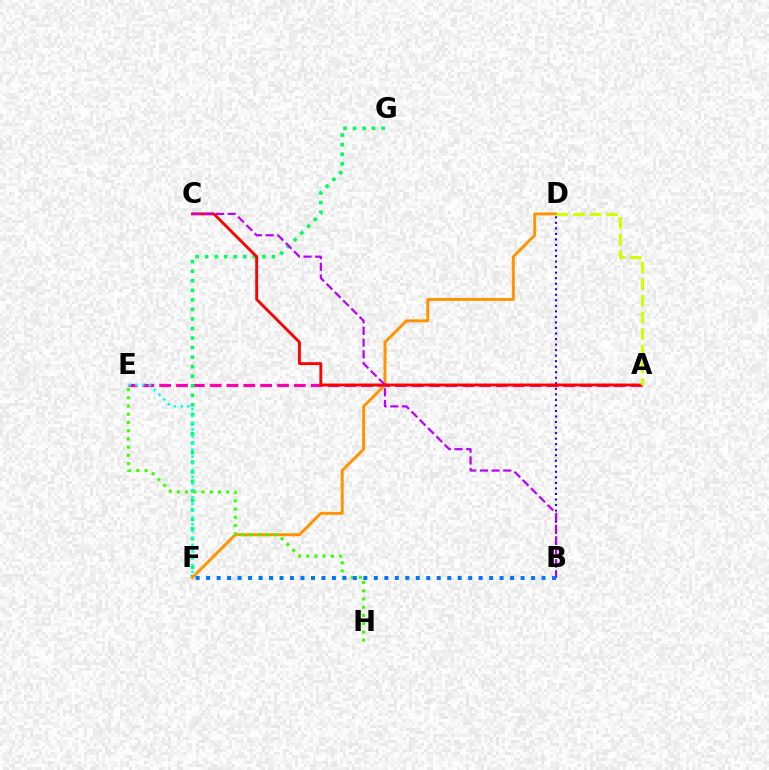{('B', 'D'): [{'color': '#2500ff', 'line_style': 'dotted', 'thickness': 1.5}], ('A', 'E'): [{'color': '#ff00ac', 'line_style': 'dashed', 'thickness': 2.29}], ('F', 'G'): [{'color': '#00ff5c', 'line_style': 'dotted', 'thickness': 2.59}], ('D', 'F'): [{'color': '#ff9400', 'line_style': 'solid', 'thickness': 2.13}], ('A', 'C'): [{'color': '#ff0000', 'line_style': 'solid', 'thickness': 2.06}], ('B', 'C'): [{'color': '#b900ff', 'line_style': 'dashed', 'thickness': 1.59}], ('A', 'D'): [{'color': '#d1ff00', 'line_style': 'dashed', 'thickness': 2.26}], ('E', 'H'): [{'color': '#3dff00', 'line_style': 'dotted', 'thickness': 2.24}], ('B', 'F'): [{'color': '#0074ff', 'line_style': 'dotted', 'thickness': 2.85}], ('E', 'F'): [{'color': '#00fff6', 'line_style': 'dotted', 'thickness': 1.84}]}